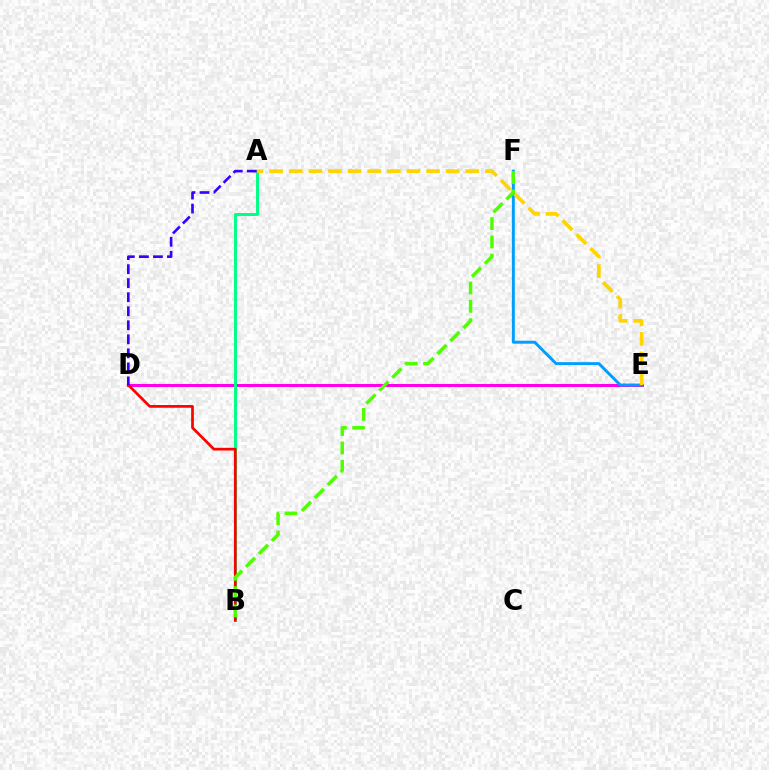{('D', 'E'): [{'color': '#ff00ed', 'line_style': 'solid', 'thickness': 2.18}], ('E', 'F'): [{'color': '#009eff', 'line_style': 'solid', 'thickness': 2.11}], ('A', 'B'): [{'color': '#00ff86', 'line_style': 'solid', 'thickness': 2.13}], ('B', 'D'): [{'color': '#ff0000', 'line_style': 'solid', 'thickness': 1.95}], ('A', 'E'): [{'color': '#ffd500', 'line_style': 'dashed', 'thickness': 2.66}], ('B', 'F'): [{'color': '#4fff00', 'line_style': 'dashed', 'thickness': 2.49}], ('A', 'D'): [{'color': '#3700ff', 'line_style': 'dashed', 'thickness': 1.91}]}